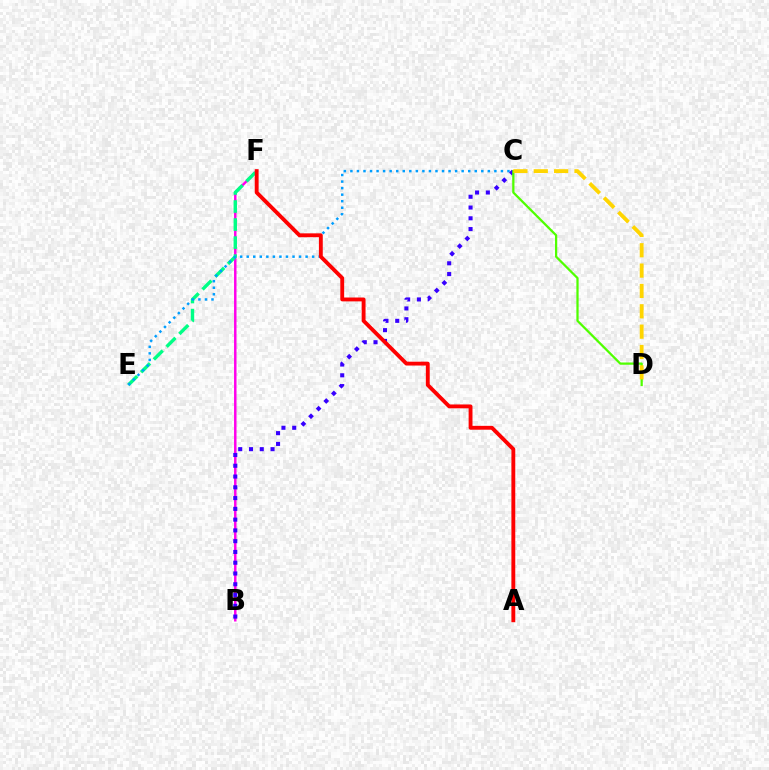{('B', 'F'): [{'color': '#ff00ed', 'line_style': 'solid', 'thickness': 1.78}], ('E', 'F'): [{'color': '#00ff86', 'line_style': 'dashed', 'thickness': 2.45}], ('C', 'E'): [{'color': '#009eff', 'line_style': 'dotted', 'thickness': 1.78}], ('B', 'C'): [{'color': '#3700ff', 'line_style': 'dotted', 'thickness': 2.93}], ('C', 'D'): [{'color': '#4fff00', 'line_style': 'solid', 'thickness': 1.62}, {'color': '#ffd500', 'line_style': 'dashed', 'thickness': 2.76}], ('A', 'F'): [{'color': '#ff0000', 'line_style': 'solid', 'thickness': 2.78}]}